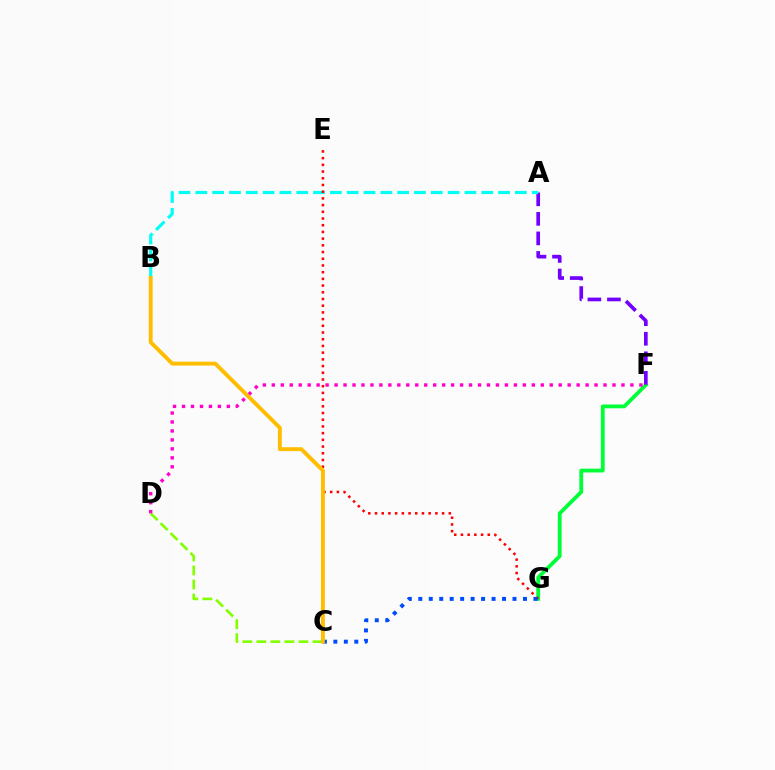{('C', 'D'): [{'color': '#84ff00', 'line_style': 'dashed', 'thickness': 1.91}], ('F', 'G'): [{'color': '#00ff39', 'line_style': 'solid', 'thickness': 2.74}], ('A', 'F'): [{'color': '#7200ff', 'line_style': 'dashed', 'thickness': 2.65}], ('A', 'B'): [{'color': '#00fff6', 'line_style': 'dashed', 'thickness': 2.28}], ('E', 'G'): [{'color': '#ff0000', 'line_style': 'dotted', 'thickness': 1.82}], ('D', 'F'): [{'color': '#ff00cf', 'line_style': 'dotted', 'thickness': 2.44}], ('C', 'G'): [{'color': '#004bff', 'line_style': 'dotted', 'thickness': 2.84}], ('B', 'C'): [{'color': '#ffbd00', 'line_style': 'solid', 'thickness': 2.8}]}